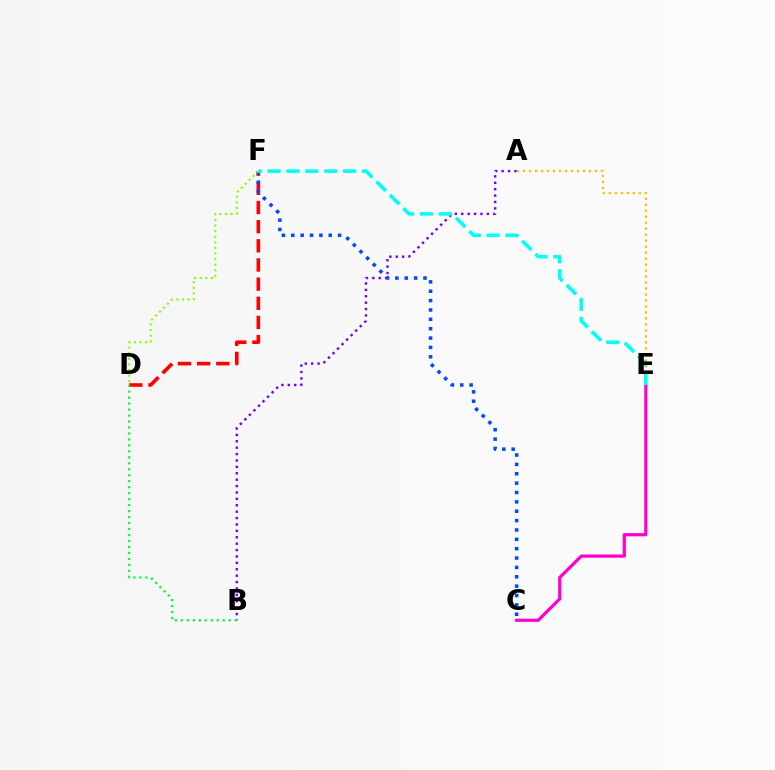{('D', 'F'): [{'color': '#ff0000', 'line_style': 'dashed', 'thickness': 2.6}, {'color': '#84ff00', 'line_style': 'dotted', 'thickness': 1.52}], ('A', 'B'): [{'color': '#7200ff', 'line_style': 'dotted', 'thickness': 1.74}], ('A', 'E'): [{'color': '#ffbd00', 'line_style': 'dotted', 'thickness': 1.63}], ('B', 'D'): [{'color': '#00ff39', 'line_style': 'dotted', 'thickness': 1.62}], ('C', 'E'): [{'color': '#ff00cf', 'line_style': 'solid', 'thickness': 2.31}], ('C', 'F'): [{'color': '#004bff', 'line_style': 'dotted', 'thickness': 2.54}], ('E', 'F'): [{'color': '#00fff6', 'line_style': 'dashed', 'thickness': 2.57}]}